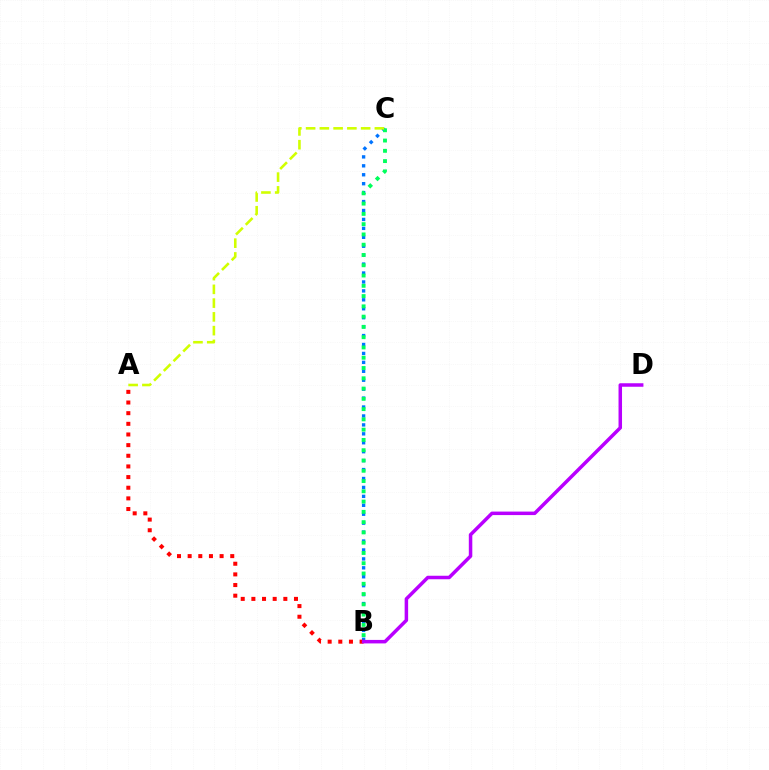{('B', 'C'): [{'color': '#0074ff', 'line_style': 'dotted', 'thickness': 2.43}, {'color': '#00ff5c', 'line_style': 'dotted', 'thickness': 2.79}], ('A', 'B'): [{'color': '#ff0000', 'line_style': 'dotted', 'thickness': 2.89}], ('B', 'D'): [{'color': '#b900ff', 'line_style': 'solid', 'thickness': 2.52}], ('A', 'C'): [{'color': '#d1ff00', 'line_style': 'dashed', 'thickness': 1.87}]}